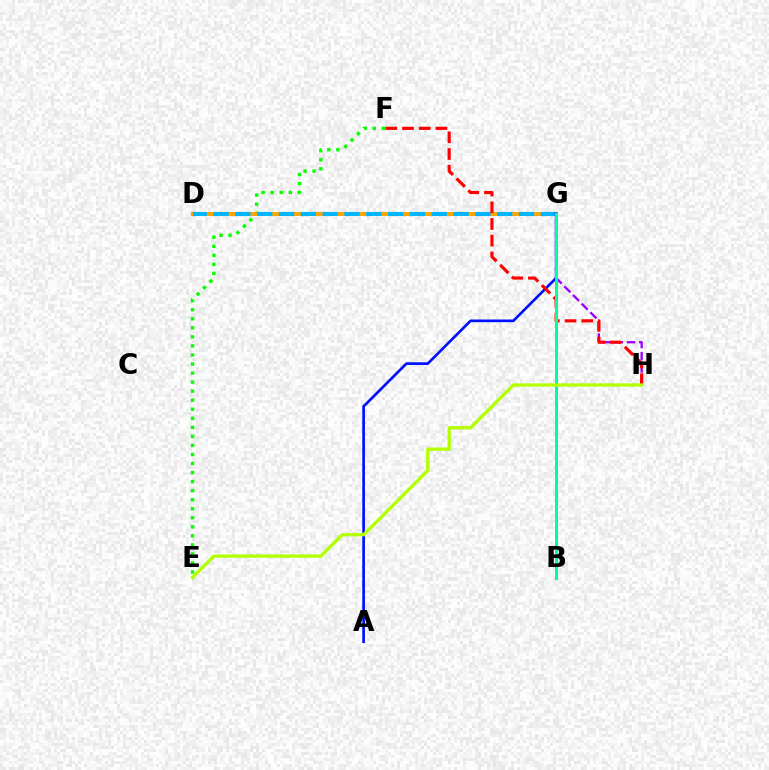{('G', 'H'): [{'color': '#9b00ff', 'line_style': 'dashed', 'thickness': 1.67}], ('E', 'F'): [{'color': '#08ff00', 'line_style': 'dotted', 'thickness': 2.46}], ('D', 'G'): [{'color': '#ffa500', 'line_style': 'solid', 'thickness': 2.87}, {'color': '#00b5ff', 'line_style': 'dashed', 'thickness': 2.96}], ('A', 'G'): [{'color': '#0010ff', 'line_style': 'solid', 'thickness': 1.93}], ('F', 'H'): [{'color': '#ff0000', 'line_style': 'dashed', 'thickness': 2.27}], ('B', 'G'): [{'color': '#ff00bd', 'line_style': 'solid', 'thickness': 1.9}, {'color': '#00ff9d', 'line_style': 'solid', 'thickness': 2.12}], ('E', 'H'): [{'color': '#b3ff00', 'line_style': 'solid', 'thickness': 2.36}]}